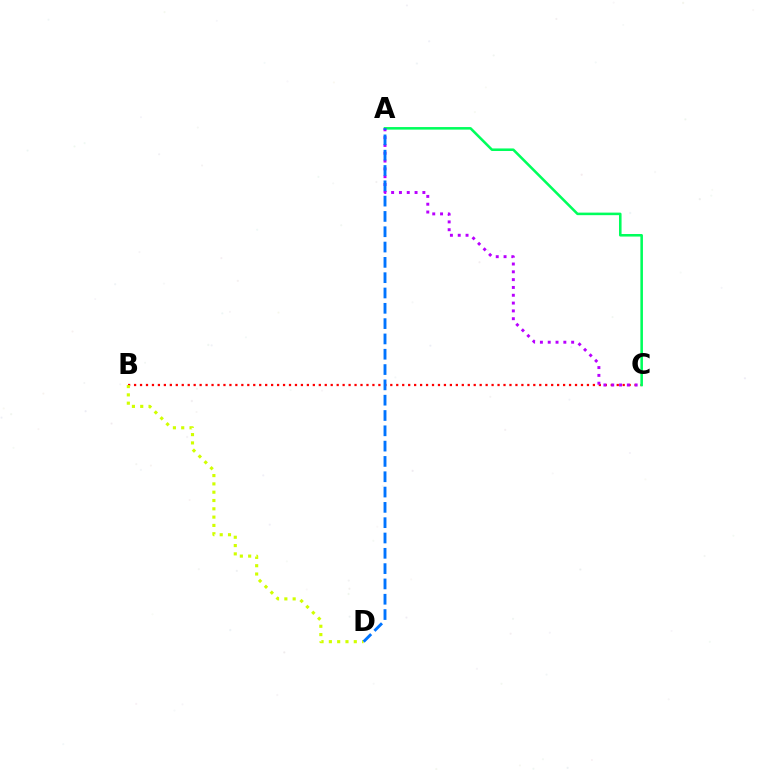{('B', 'C'): [{'color': '#ff0000', 'line_style': 'dotted', 'thickness': 1.62}], ('B', 'D'): [{'color': '#d1ff00', 'line_style': 'dotted', 'thickness': 2.26}], ('A', 'C'): [{'color': '#00ff5c', 'line_style': 'solid', 'thickness': 1.84}, {'color': '#b900ff', 'line_style': 'dotted', 'thickness': 2.12}], ('A', 'D'): [{'color': '#0074ff', 'line_style': 'dashed', 'thickness': 2.08}]}